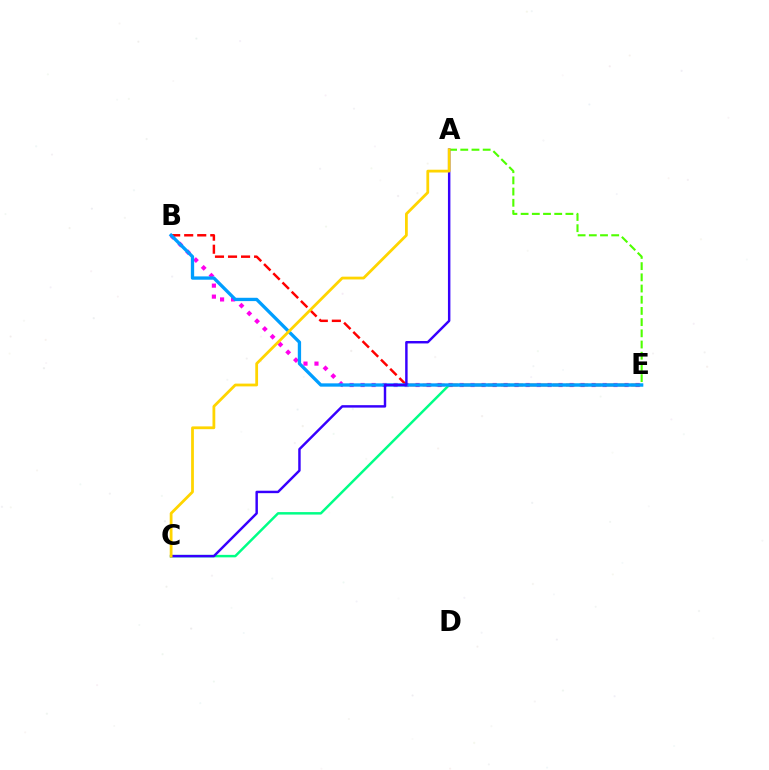{('B', 'E'): [{'color': '#ff00ed', 'line_style': 'dotted', 'thickness': 2.99}, {'color': '#ff0000', 'line_style': 'dashed', 'thickness': 1.77}, {'color': '#009eff', 'line_style': 'solid', 'thickness': 2.39}], ('C', 'E'): [{'color': '#00ff86', 'line_style': 'solid', 'thickness': 1.78}], ('A', 'E'): [{'color': '#4fff00', 'line_style': 'dashed', 'thickness': 1.52}], ('A', 'C'): [{'color': '#3700ff', 'line_style': 'solid', 'thickness': 1.76}, {'color': '#ffd500', 'line_style': 'solid', 'thickness': 2.0}]}